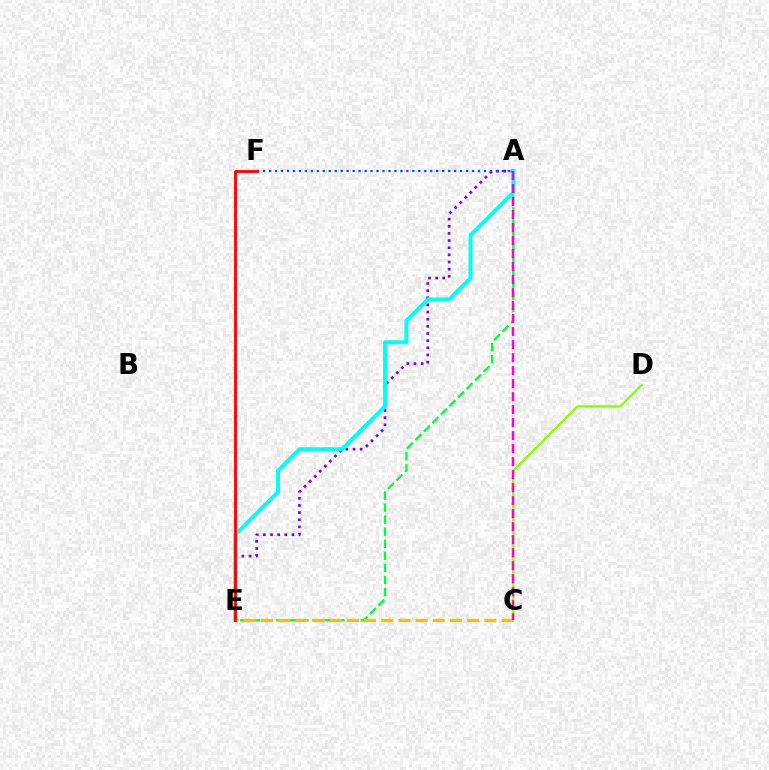{('A', 'E'): [{'color': '#7200ff', 'line_style': 'dotted', 'thickness': 1.94}, {'color': '#00ff39', 'line_style': 'dashed', 'thickness': 1.64}, {'color': '#00fff6', 'line_style': 'solid', 'thickness': 2.84}], ('C', 'E'): [{'color': '#ffbd00', 'line_style': 'dashed', 'thickness': 2.33}], ('C', 'D'): [{'color': '#84ff00', 'line_style': 'solid', 'thickness': 1.57}], ('A', 'C'): [{'color': '#ff00cf', 'line_style': 'dashed', 'thickness': 1.77}], ('A', 'F'): [{'color': '#004bff', 'line_style': 'dotted', 'thickness': 1.62}], ('E', 'F'): [{'color': '#ff0000', 'line_style': 'solid', 'thickness': 2.01}]}